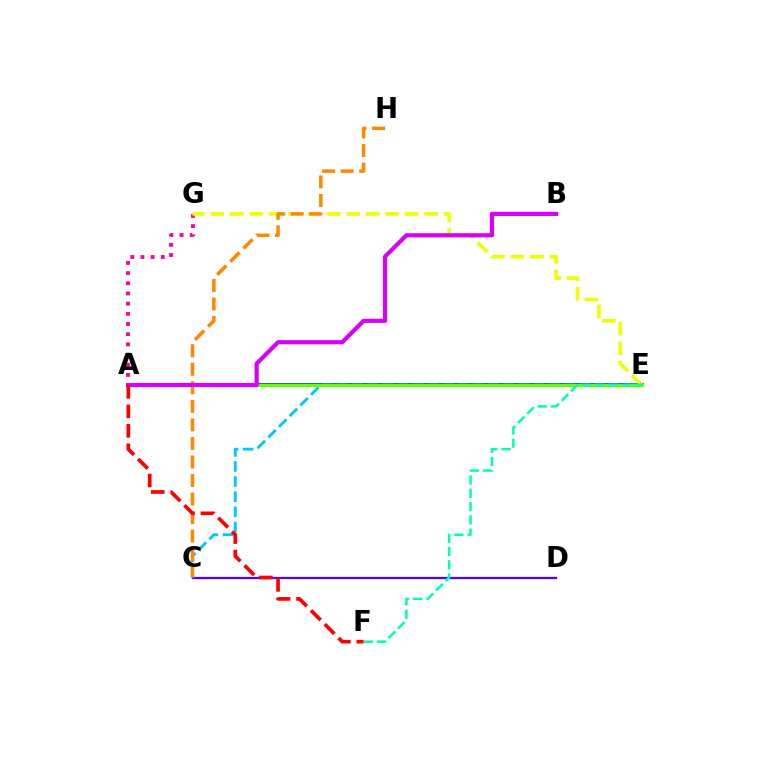{('A', 'G'): [{'color': '#ff00a0', 'line_style': 'dotted', 'thickness': 2.77}], ('A', 'E'): [{'color': '#003fff', 'line_style': 'solid', 'thickness': 2.73}, {'color': '#00ff27', 'line_style': 'dashed', 'thickness': 2.21}, {'color': '#66ff00', 'line_style': 'solid', 'thickness': 2.26}], ('C', 'D'): [{'color': '#4f00ff', 'line_style': 'solid', 'thickness': 1.63}], ('E', 'G'): [{'color': '#eeff00', 'line_style': 'dashed', 'thickness': 2.64}], ('C', 'E'): [{'color': '#00c7ff', 'line_style': 'dashed', 'thickness': 2.05}], ('C', 'H'): [{'color': '#ff8800', 'line_style': 'dashed', 'thickness': 2.52}], ('E', 'F'): [{'color': '#00ffaf', 'line_style': 'dashed', 'thickness': 1.8}], ('A', 'B'): [{'color': '#d600ff', 'line_style': 'solid', 'thickness': 3.0}], ('A', 'F'): [{'color': '#ff0000', 'line_style': 'dashed', 'thickness': 2.65}]}